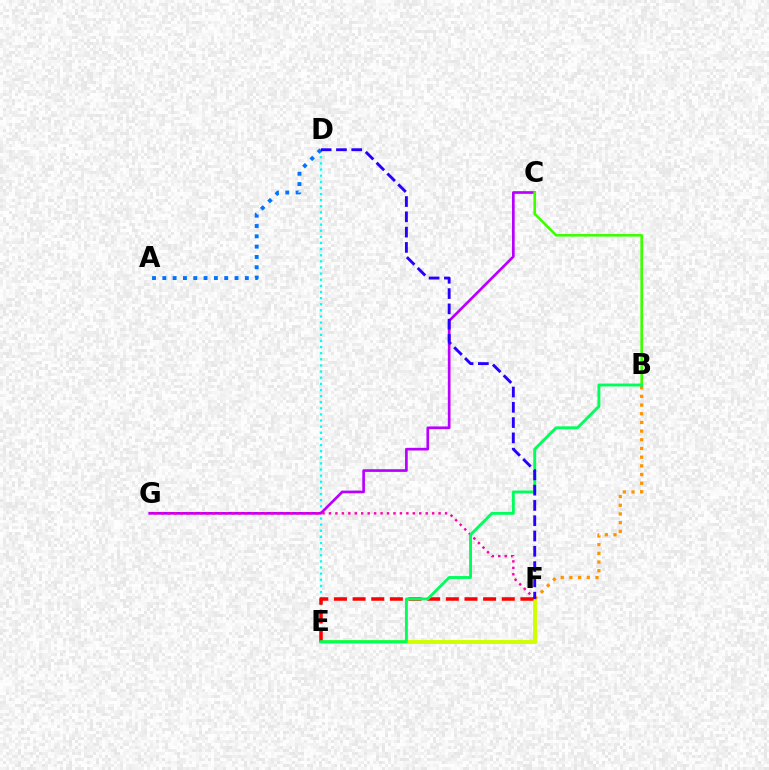{('E', 'F'): [{'color': '#d1ff00', 'line_style': 'solid', 'thickness': 2.83}, {'color': '#ff0000', 'line_style': 'dashed', 'thickness': 2.53}], ('B', 'F'): [{'color': '#ff9400', 'line_style': 'dotted', 'thickness': 2.36}], ('D', 'E'): [{'color': '#00fff6', 'line_style': 'dotted', 'thickness': 1.66}], ('A', 'D'): [{'color': '#0074ff', 'line_style': 'dotted', 'thickness': 2.8}], ('C', 'G'): [{'color': '#b900ff', 'line_style': 'solid', 'thickness': 1.93}], ('B', 'C'): [{'color': '#3dff00', 'line_style': 'solid', 'thickness': 1.89}], ('F', 'G'): [{'color': '#ff00ac', 'line_style': 'dotted', 'thickness': 1.75}], ('B', 'E'): [{'color': '#00ff5c', 'line_style': 'solid', 'thickness': 2.09}], ('D', 'F'): [{'color': '#2500ff', 'line_style': 'dashed', 'thickness': 2.08}]}